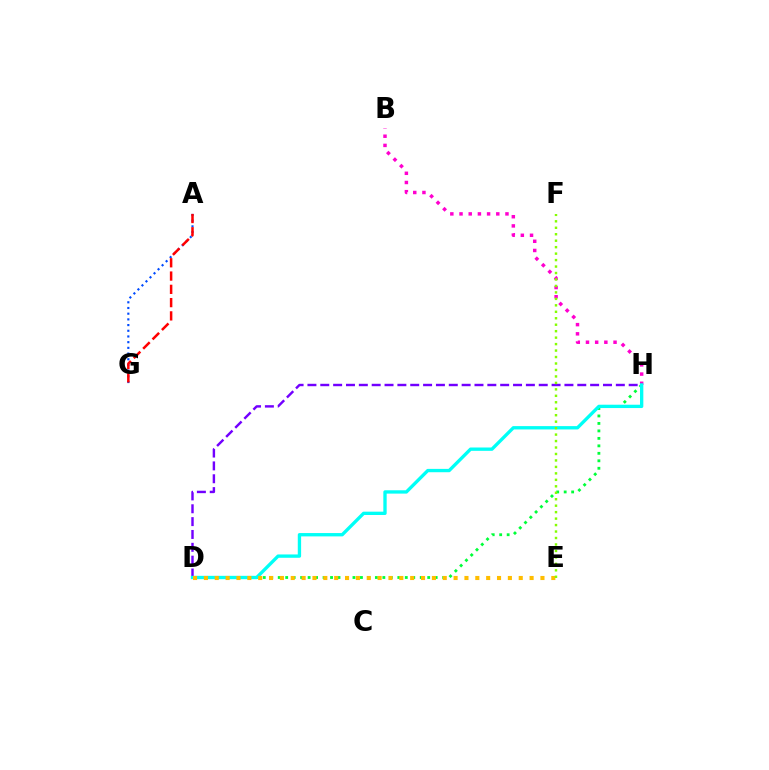{('A', 'G'): [{'color': '#004bff', 'line_style': 'dotted', 'thickness': 1.55}, {'color': '#ff0000', 'line_style': 'dashed', 'thickness': 1.8}], ('B', 'H'): [{'color': '#ff00cf', 'line_style': 'dotted', 'thickness': 2.5}], ('D', 'H'): [{'color': '#7200ff', 'line_style': 'dashed', 'thickness': 1.75}, {'color': '#00ff39', 'line_style': 'dotted', 'thickness': 2.03}, {'color': '#00fff6', 'line_style': 'solid', 'thickness': 2.4}], ('D', 'E'): [{'color': '#ffbd00', 'line_style': 'dotted', 'thickness': 2.95}], ('E', 'F'): [{'color': '#84ff00', 'line_style': 'dotted', 'thickness': 1.76}]}